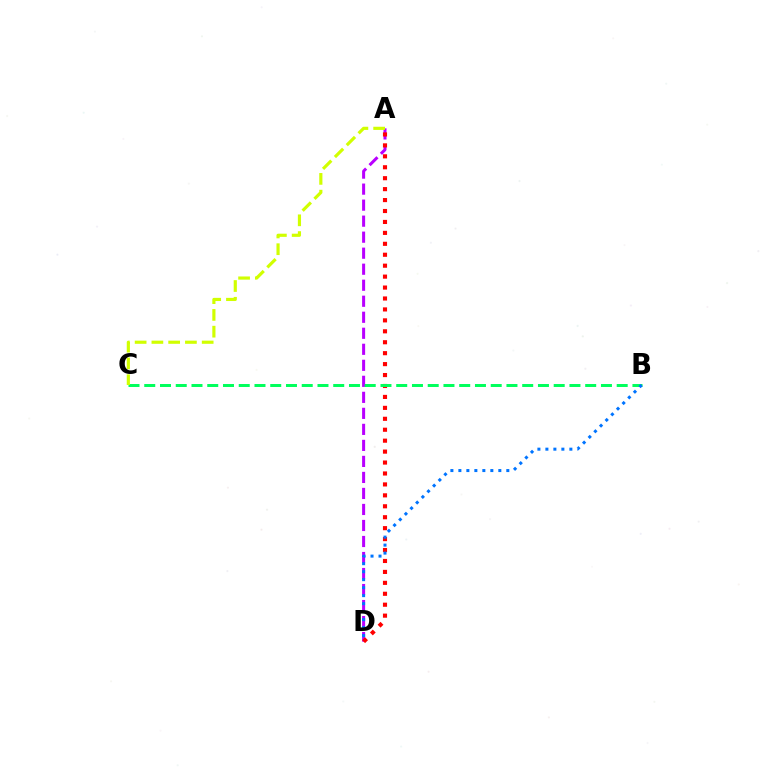{('A', 'D'): [{'color': '#b900ff', 'line_style': 'dashed', 'thickness': 2.18}, {'color': '#ff0000', 'line_style': 'dotted', 'thickness': 2.97}], ('B', 'C'): [{'color': '#00ff5c', 'line_style': 'dashed', 'thickness': 2.14}], ('A', 'C'): [{'color': '#d1ff00', 'line_style': 'dashed', 'thickness': 2.28}], ('B', 'D'): [{'color': '#0074ff', 'line_style': 'dotted', 'thickness': 2.17}]}